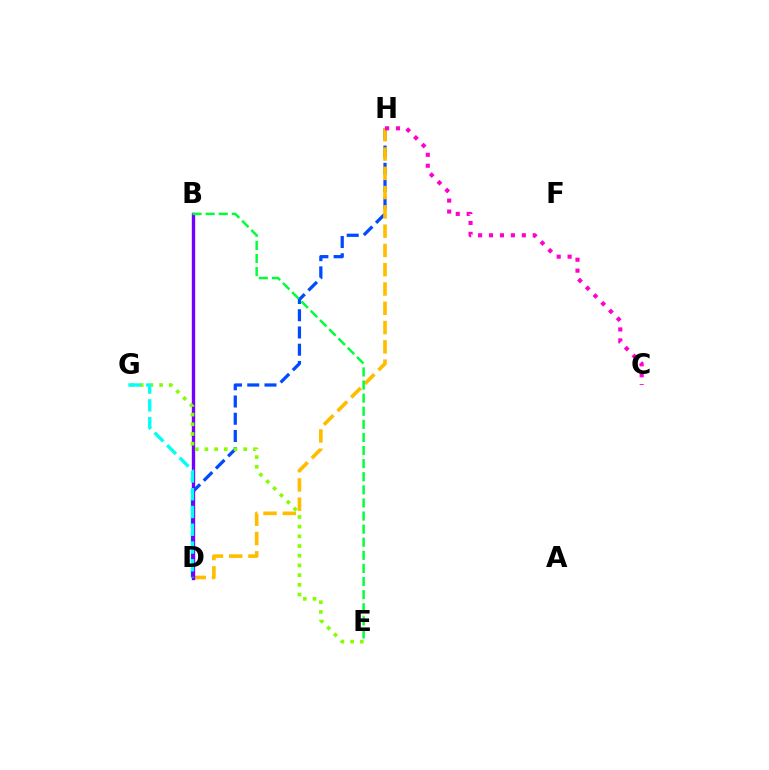{('D', 'H'): [{'color': '#004bff', 'line_style': 'dashed', 'thickness': 2.34}, {'color': '#ffbd00', 'line_style': 'dashed', 'thickness': 2.62}], ('B', 'D'): [{'color': '#ff0000', 'line_style': 'dotted', 'thickness': 1.97}, {'color': '#7200ff', 'line_style': 'solid', 'thickness': 2.43}], ('E', 'G'): [{'color': '#84ff00', 'line_style': 'dotted', 'thickness': 2.63}], ('D', 'G'): [{'color': '#00fff6', 'line_style': 'dashed', 'thickness': 2.41}], ('B', 'E'): [{'color': '#00ff39', 'line_style': 'dashed', 'thickness': 1.78}], ('C', 'H'): [{'color': '#ff00cf', 'line_style': 'dotted', 'thickness': 2.97}]}